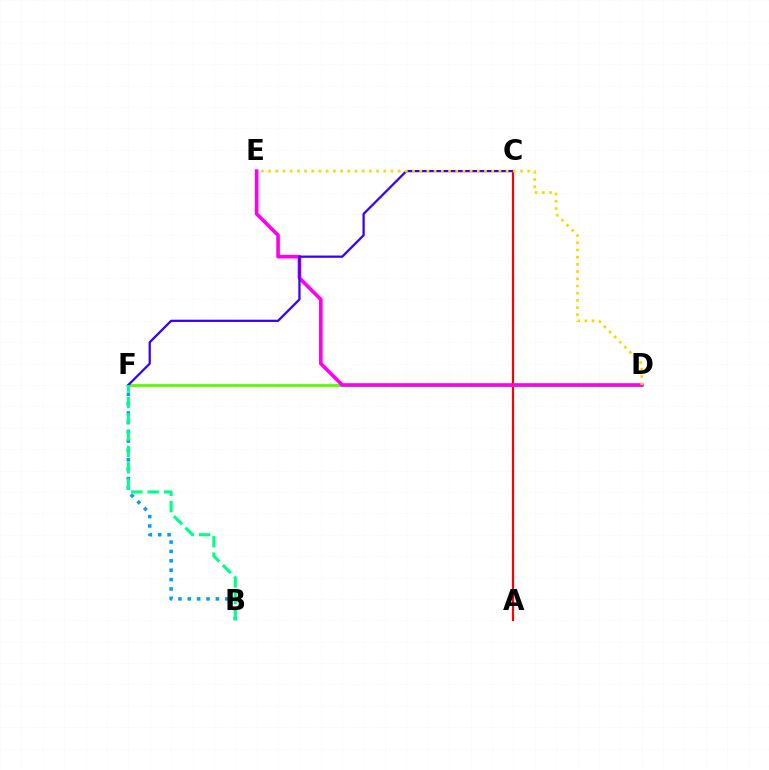{('B', 'F'): [{'color': '#009eff', 'line_style': 'dotted', 'thickness': 2.55}, {'color': '#00ff86', 'line_style': 'dashed', 'thickness': 2.22}], ('A', 'C'): [{'color': '#ff0000', 'line_style': 'solid', 'thickness': 1.57}], ('D', 'F'): [{'color': '#4fff00', 'line_style': 'solid', 'thickness': 1.99}], ('D', 'E'): [{'color': '#ff00ed', 'line_style': 'solid', 'thickness': 2.61}, {'color': '#ffd500', 'line_style': 'dotted', 'thickness': 1.96}], ('C', 'F'): [{'color': '#3700ff', 'line_style': 'solid', 'thickness': 1.62}]}